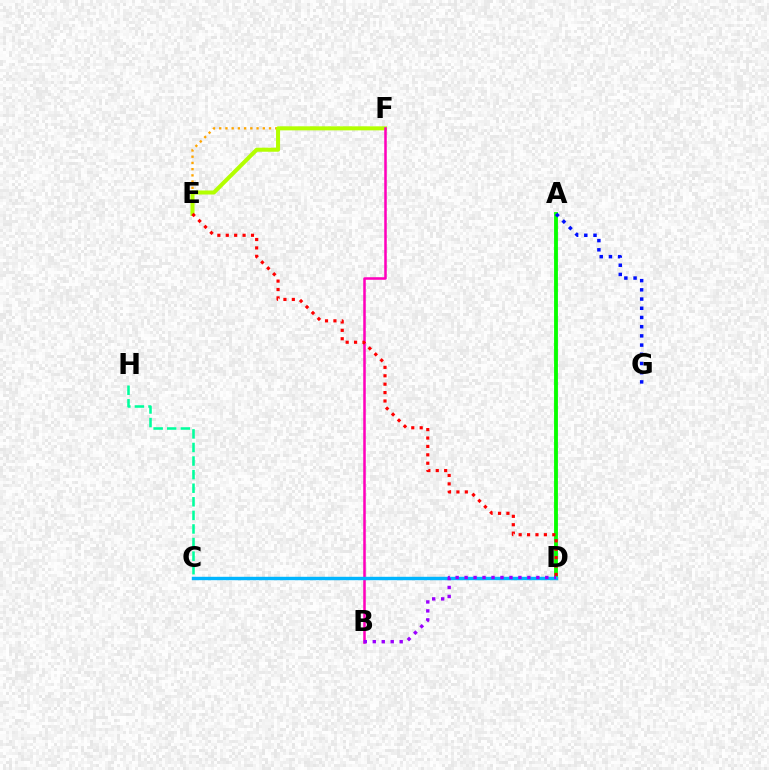{('E', 'F'): [{'color': '#ffa500', 'line_style': 'dotted', 'thickness': 1.69}, {'color': '#b3ff00', 'line_style': 'solid', 'thickness': 2.9}], ('A', 'D'): [{'color': '#08ff00', 'line_style': 'solid', 'thickness': 2.77}], ('A', 'G'): [{'color': '#0010ff', 'line_style': 'dotted', 'thickness': 2.5}], ('B', 'F'): [{'color': '#ff00bd', 'line_style': 'solid', 'thickness': 1.82}], ('C', 'H'): [{'color': '#00ff9d', 'line_style': 'dashed', 'thickness': 1.84}], ('C', 'D'): [{'color': '#00b5ff', 'line_style': 'solid', 'thickness': 2.45}], ('D', 'E'): [{'color': '#ff0000', 'line_style': 'dotted', 'thickness': 2.28}], ('B', 'D'): [{'color': '#9b00ff', 'line_style': 'dotted', 'thickness': 2.44}]}